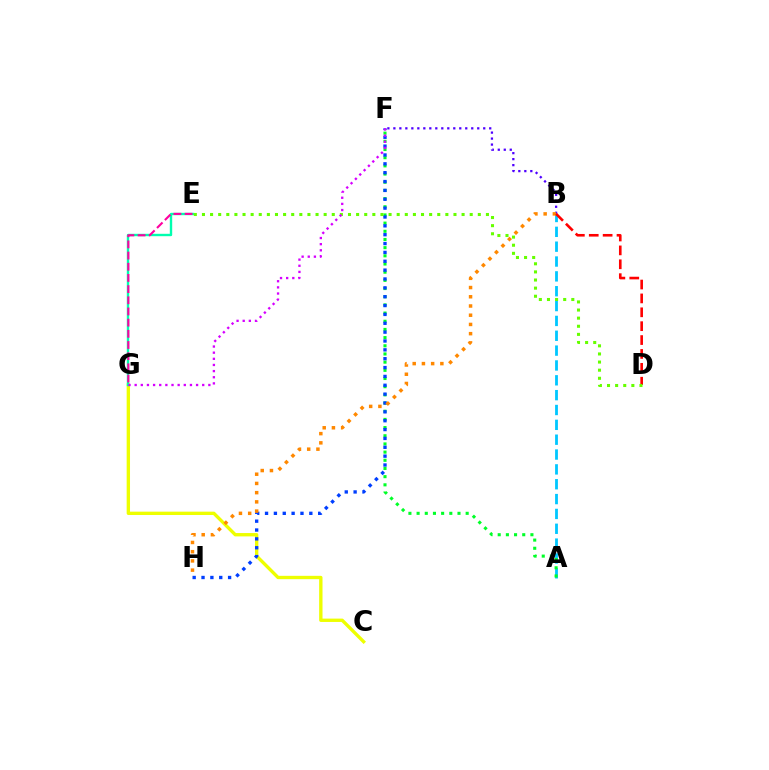{('C', 'G'): [{'color': '#eeff00', 'line_style': 'solid', 'thickness': 2.41}], ('A', 'B'): [{'color': '#00c7ff', 'line_style': 'dashed', 'thickness': 2.02}], ('A', 'F'): [{'color': '#00ff27', 'line_style': 'dotted', 'thickness': 2.22}], ('B', 'F'): [{'color': '#4f00ff', 'line_style': 'dotted', 'thickness': 1.63}], ('F', 'H'): [{'color': '#003fff', 'line_style': 'dotted', 'thickness': 2.41}], ('E', 'G'): [{'color': '#00ffaf', 'line_style': 'solid', 'thickness': 1.72}, {'color': '#ff00a0', 'line_style': 'dashed', 'thickness': 1.52}], ('B', 'H'): [{'color': '#ff8800', 'line_style': 'dotted', 'thickness': 2.51}], ('B', 'D'): [{'color': '#ff0000', 'line_style': 'dashed', 'thickness': 1.89}], ('D', 'E'): [{'color': '#66ff00', 'line_style': 'dotted', 'thickness': 2.2}], ('F', 'G'): [{'color': '#d600ff', 'line_style': 'dotted', 'thickness': 1.67}]}